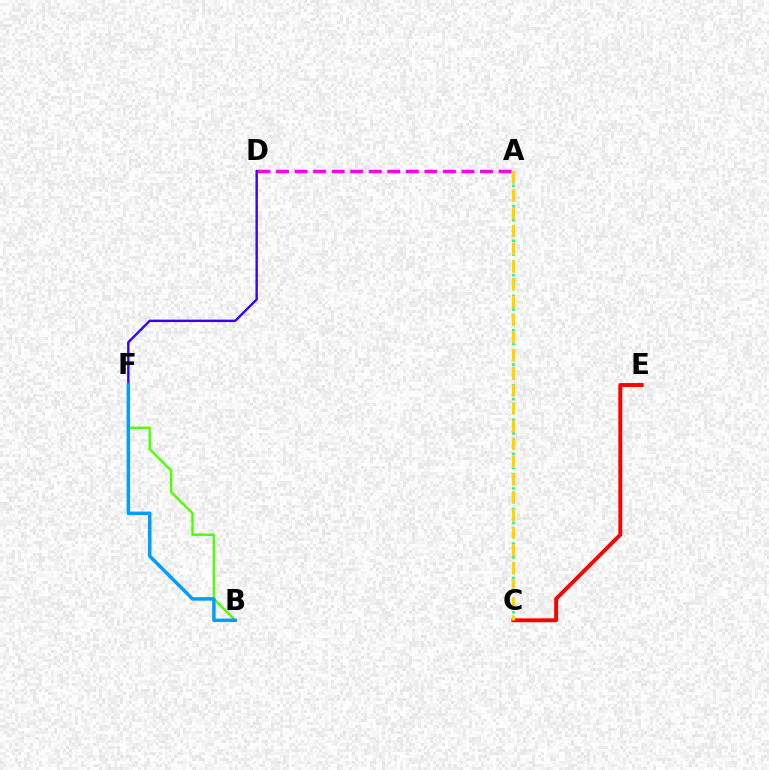{('A', 'D'): [{'color': '#ff00ed', 'line_style': 'dashed', 'thickness': 2.52}], ('D', 'F'): [{'color': '#3700ff', 'line_style': 'solid', 'thickness': 1.72}], ('A', 'C'): [{'color': '#00ff86', 'line_style': 'dotted', 'thickness': 1.87}, {'color': '#ffd500', 'line_style': 'dashed', 'thickness': 2.41}], ('C', 'E'): [{'color': '#ff0000', 'line_style': 'solid', 'thickness': 2.81}], ('B', 'F'): [{'color': '#4fff00', 'line_style': 'solid', 'thickness': 1.74}, {'color': '#009eff', 'line_style': 'solid', 'thickness': 2.49}]}